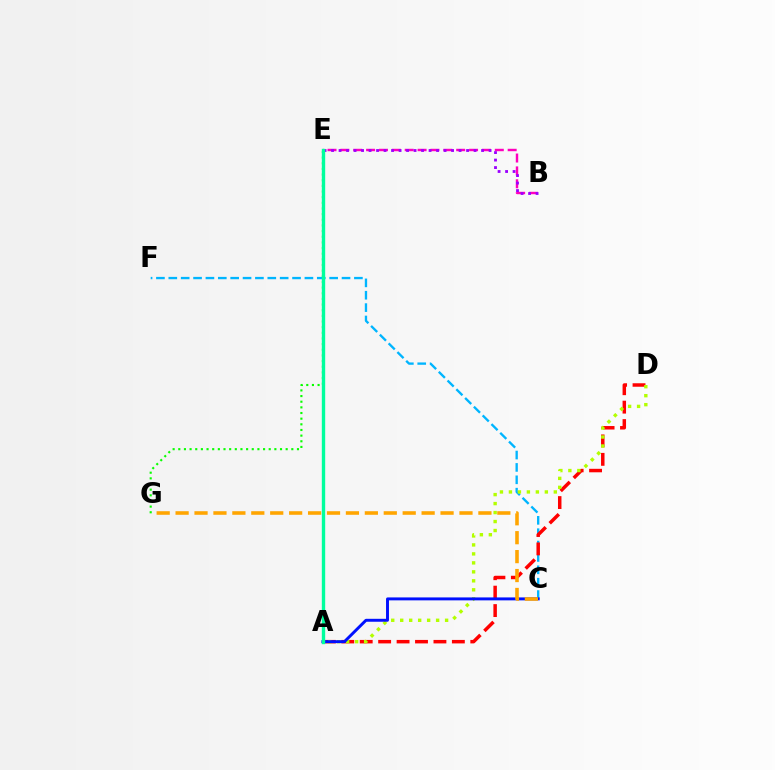{('B', 'E'): [{'color': '#ff00bd', 'line_style': 'dashed', 'thickness': 1.75}, {'color': '#9b00ff', 'line_style': 'dotted', 'thickness': 2.04}], ('C', 'F'): [{'color': '#00b5ff', 'line_style': 'dashed', 'thickness': 1.68}], ('A', 'D'): [{'color': '#ff0000', 'line_style': 'dashed', 'thickness': 2.5}, {'color': '#b3ff00', 'line_style': 'dotted', 'thickness': 2.44}], ('E', 'G'): [{'color': '#08ff00', 'line_style': 'dotted', 'thickness': 1.54}], ('A', 'C'): [{'color': '#0010ff', 'line_style': 'solid', 'thickness': 2.12}], ('C', 'G'): [{'color': '#ffa500', 'line_style': 'dashed', 'thickness': 2.57}], ('A', 'E'): [{'color': '#00ff9d', 'line_style': 'solid', 'thickness': 2.43}]}